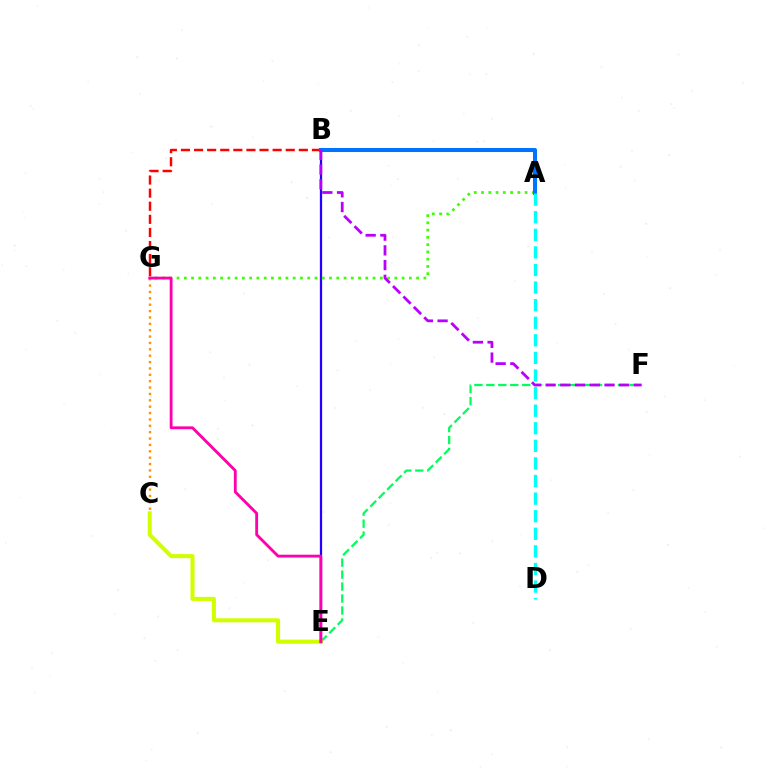{('E', 'F'): [{'color': '#00ff5c', 'line_style': 'dashed', 'thickness': 1.62}], ('C', 'E'): [{'color': '#d1ff00', 'line_style': 'solid', 'thickness': 2.92}], ('B', 'E'): [{'color': '#2500ff', 'line_style': 'solid', 'thickness': 1.63}], ('B', 'G'): [{'color': '#ff0000', 'line_style': 'dashed', 'thickness': 1.78}], ('A', 'G'): [{'color': '#3dff00', 'line_style': 'dotted', 'thickness': 1.97}], ('A', 'B'): [{'color': '#0074ff', 'line_style': 'solid', 'thickness': 2.91}], ('B', 'F'): [{'color': '#b900ff', 'line_style': 'dashed', 'thickness': 2.0}], ('C', 'G'): [{'color': '#ff9400', 'line_style': 'dotted', 'thickness': 1.73}], ('A', 'D'): [{'color': '#00fff6', 'line_style': 'dashed', 'thickness': 2.39}], ('E', 'G'): [{'color': '#ff00ac', 'line_style': 'solid', 'thickness': 2.04}]}